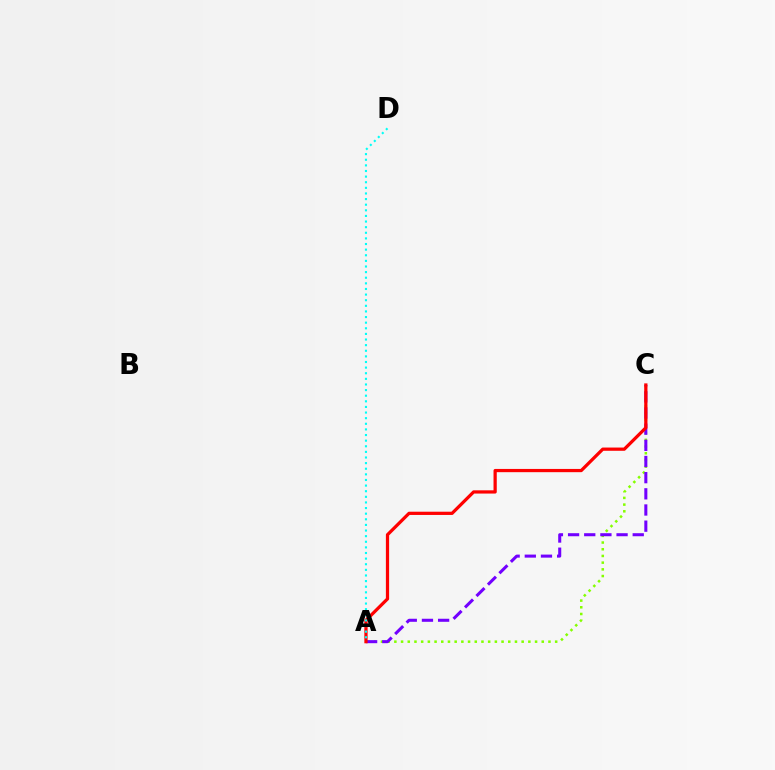{('A', 'C'): [{'color': '#84ff00', 'line_style': 'dotted', 'thickness': 1.82}, {'color': '#7200ff', 'line_style': 'dashed', 'thickness': 2.2}, {'color': '#ff0000', 'line_style': 'solid', 'thickness': 2.33}], ('A', 'D'): [{'color': '#00fff6', 'line_style': 'dotted', 'thickness': 1.53}]}